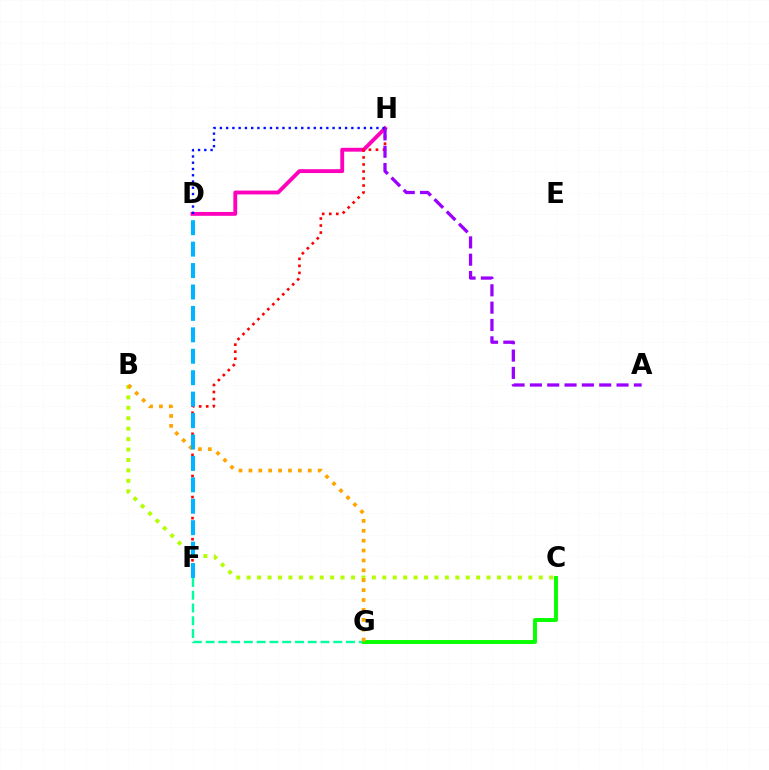{('F', 'G'): [{'color': '#00ff9d', 'line_style': 'dashed', 'thickness': 1.73}], ('B', 'C'): [{'color': '#b3ff00', 'line_style': 'dotted', 'thickness': 2.83}], ('D', 'H'): [{'color': '#ff00bd', 'line_style': 'solid', 'thickness': 2.77}, {'color': '#0010ff', 'line_style': 'dotted', 'thickness': 1.7}], ('F', 'H'): [{'color': '#ff0000', 'line_style': 'dotted', 'thickness': 1.91}], ('A', 'H'): [{'color': '#9b00ff', 'line_style': 'dashed', 'thickness': 2.35}], ('C', 'G'): [{'color': '#08ff00', 'line_style': 'solid', 'thickness': 2.83}], ('B', 'G'): [{'color': '#ffa500', 'line_style': 'dotted', 'thickness': 2.69}], ('D', 'F'): [{'color': '#00b5ff', 'line_style': 'dashed', 'thickness': 2.91}]}